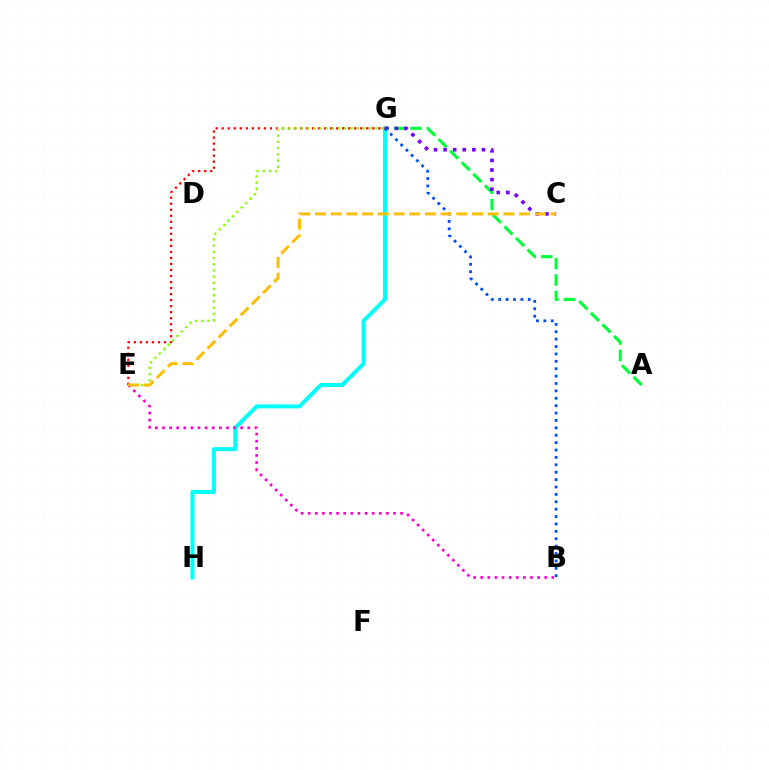{('G', 'H'): [{'color': '#00fff6', 'line_style': 'solid', 'thickness': 2.88}], ('A', 'G'): [{'color': '#00ff39', 'line_style': 'dashed', 'thickness': 2.22}], ('B', 'E'): [{'color': '#ff00cf', 'line_style': 'dotted', 'thickness': 1.93}], ('C', 'G'): [{'color': '#7200ff', 'line_style': 'dotted', 'thickness': 2.61}], ('E', 'G'): [{'color': '#ff0000', 'line_style': 'dotted', 'thickness': 1.64}, {'color': '#84ff00', 'line_style': 'dotted', 'thickness': 1.69}], ('B', 'G'): [{'color': '#004bff', 'line_style': 'dotted', 'thickness': 2.01}], ('C', 'E'): [{'color': '#ffbd00', 'line_style': 'dashed', 'thickness': 2.13}]}